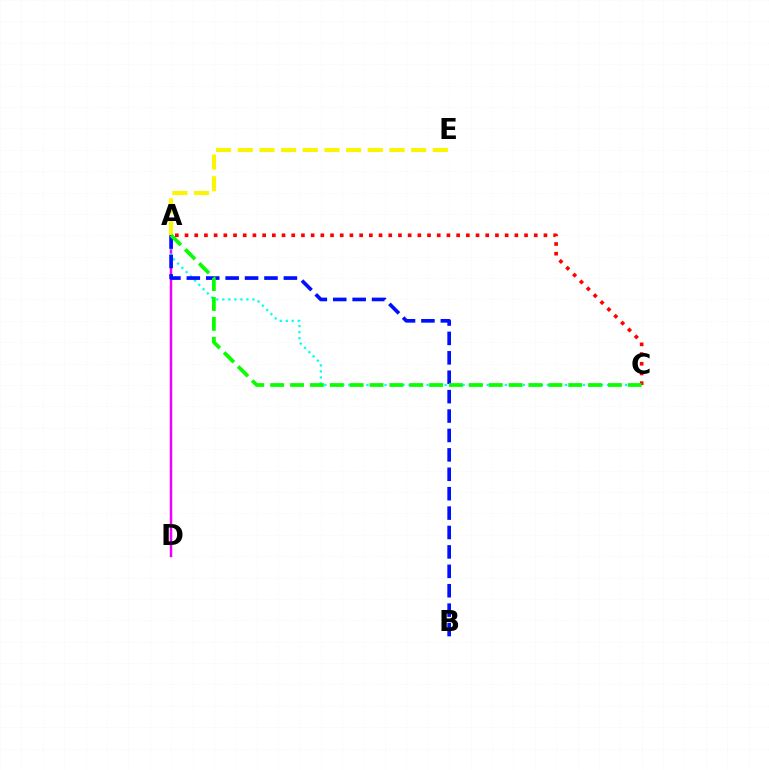{('A', 'C'): [{'color': '#ff0000', 'line_style': 'dotted', 'thickness': 2.64}, {'color': '#00fff6', 'line_style': 'dotted', 'thickness': 1.63}, {'color': '#08ff00', 'line_style': 'dashed', 'thickness': 2.7}], ('A', 'D'): [{'color': '#ee00ff', 'line_style': 'solid', 'thickness': 1.8}], ('A', 'B'): [{'color': '#0010ff', 'line_style': 'dashed', 'thickness': 2.64}], ('A', 'E'): [{'color': '#fcf500', 'line_style': 'dashed', 'thickness': 2.94}]}